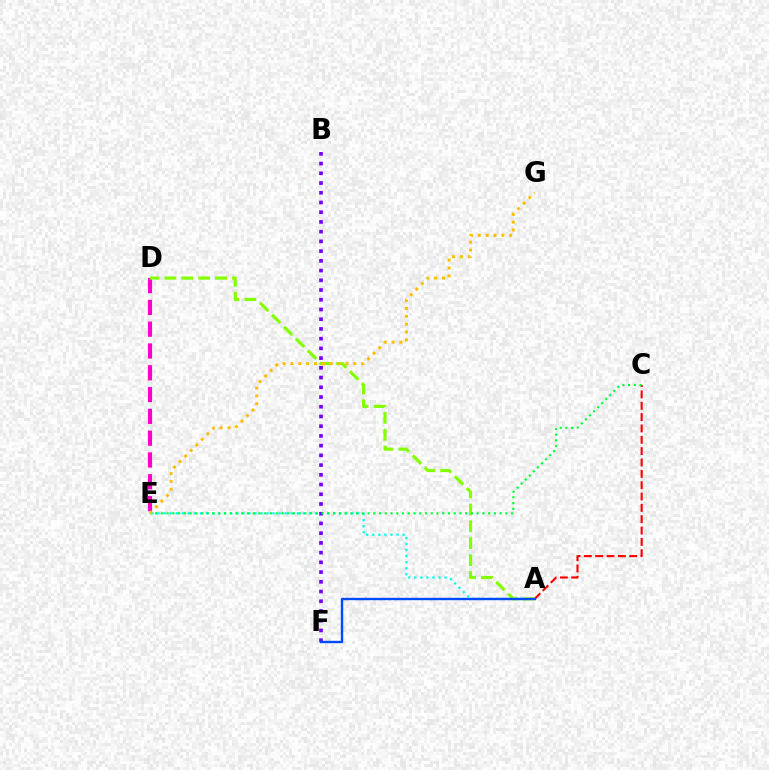{('A', 'C'): [{'color': '#ff0000', 'line_style': 'dashed', 'thickness': 1.54}], ('A', 'E'): [{'color': '#00fff6', 'line_style': 'dotted', 'thickness': 1.65}], ('D', 'E'): [{'color': '#ff00cf', 'line_style': 'dashed', 'thickness': 2.96}], ('A', 'D'): [{'color': '#84ff00', 'line_style': 'dashed', 'thickness': 2.3}], ('B', 'F'): [{'color': '#7200ff', 'line_style': 'dotted', 'thickness': 2.64}], ('C', 'E'): [{'color': '#00ff39', 'line_style': 'dotted', 'thickness': 1.56}], ('A', 'F'): [{'color': '#004bff', 'line_style': 'solid', 'thickness': 1.73}], ('E', 'G'): [{'color': '#ffbd00', 'line_style': 'dotted', 'thickness': 2.13}]}